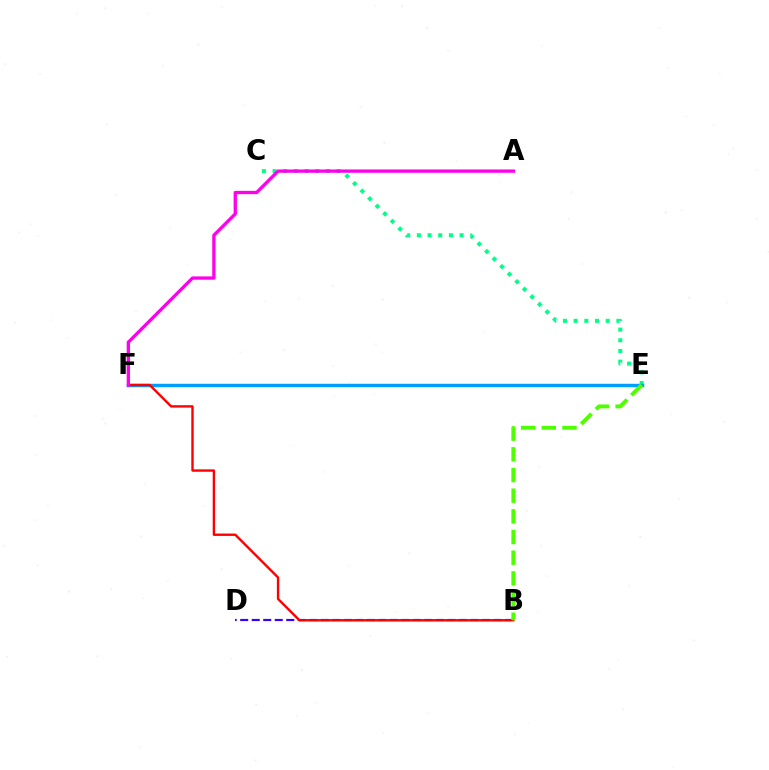{('C', 'E'): [{'color': '#00ff86', 'line_style': 'dotted', 'thickness': 2.9}], ('B', 'D'): [{'color': '#3700ff', 'line_style': 'dashed', 'thickness': 1.56}], ('E', 'F'): [{'color': '#ffd500', 'line_style': 'dashed', 'thickness': 1.85}, {'color': '#009eff', 'line_style': 'solid', 'thickness': 2.47}], ('B', 'F'): [{'color': '#ff0000', 'line_style': 'solid', 'thickness': 1.72}], ('B', 'E'): [{'color': '#4fff00', 'line_style': 'dashed', 'thickness': 2.81}], ('A', 'F'): [{'color': '#ff00ed', 'line_style': 'solid', 'thickness': 2.38}]}